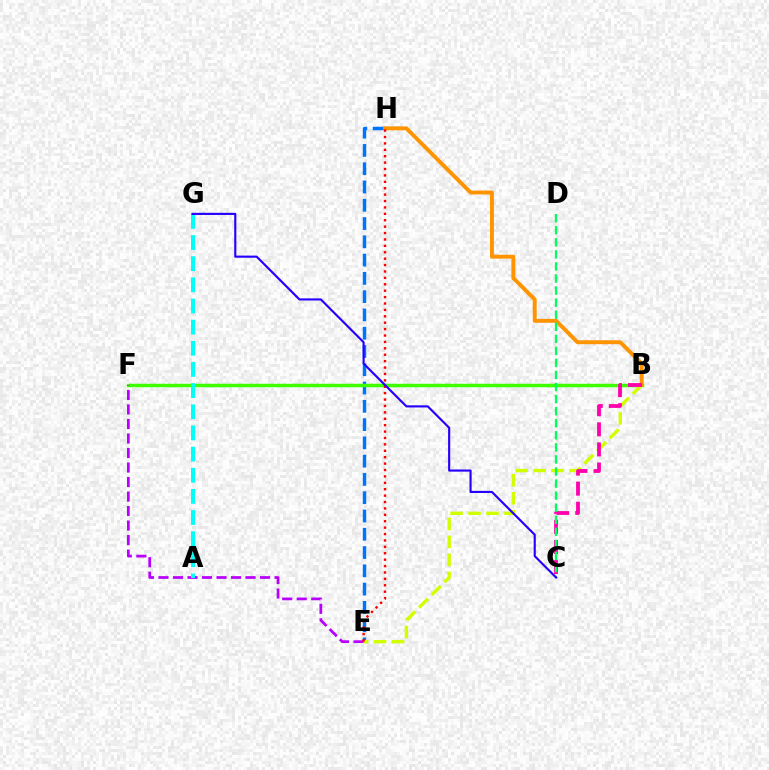{('E', 'H'): [{'color': '#0074ff', 'line_style': 'dashed', 'thickness': 2.48}, {'color': '#ff0000', 'line_style': 'dotted', 'thickness': 1.74}], ('B', 'F'): [{'color': '#3dff00', 'line_style': 'solid', 'thickness': 2.52}], ('E', 'F'): [{'color': '#b900ff', 'line_style': 'dashed', 'thickness': 1.97}], ('B', 'E'): [{'color': '#d1ff00', 'line_style': 'dashed', 'thickness': 2.44}], ('B', 'H'): [{'color': '#ff9400', 'line_style': 'solid', 'thickness': 2.82}], ('B', 'C'): [{'color': '#ff00ac', 'line_style': 'dashed', 'thickness': 2.73}], ('C', 'D'): [{'color': '#00ff5c', 'line_style': 'dashed', 'thickness': 1.64}], ('A', 'G'): [{'color': '#00fff6', 'line_style': 'dashed', 'thickness': 2.87}], ('C', 'G'): [{'color': '#2500ff', 'line_style': 'solid', 'thickness': 1.54}]}